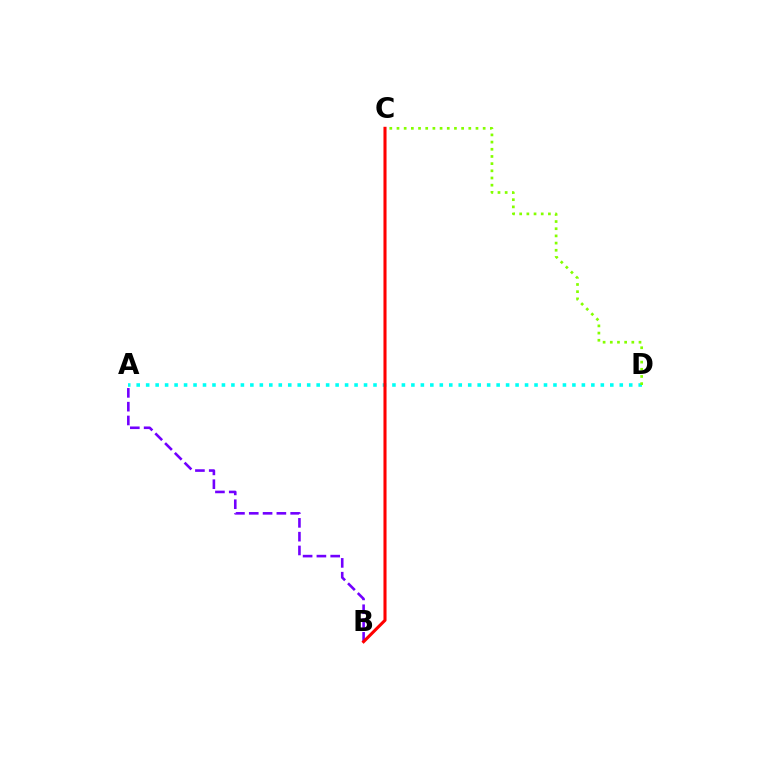{('A', 'D'): [{'color': '#00fff6', 'line_style': 'dotted', 'thickness': 2.57}], ('A', 'B'): [{'color': '#7200ff', 'line_style': 'dashed', 'thickness': 1.88}], ('C', 'D'): [{'color': '#84ff00', 'line_style': 'dotted', 'thickness': 1.95}], ('B', 'C'): [{'color': '#ff0000', 'line_style': 'solid', 'thickness': 2.21}]}